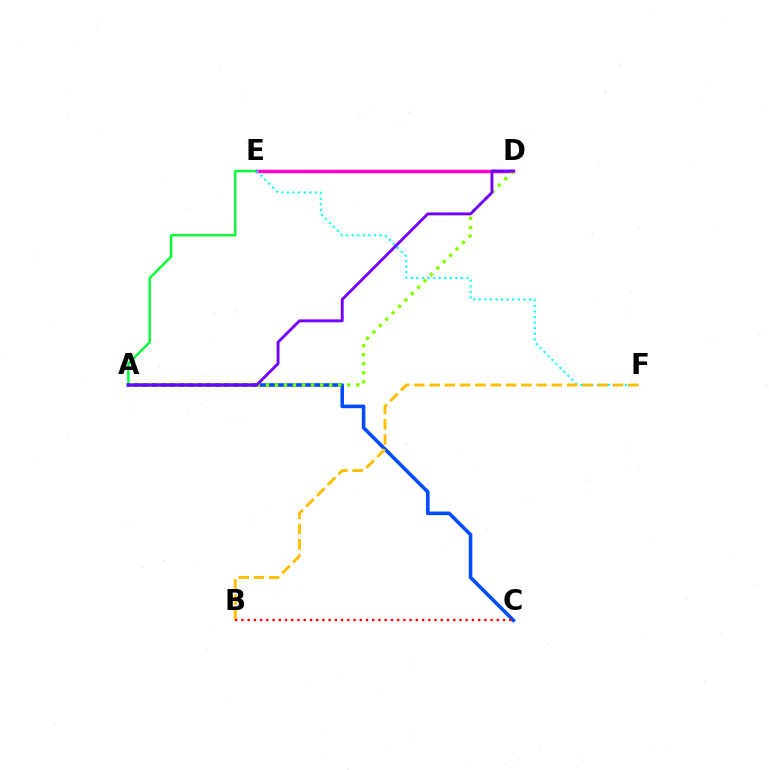{('A', 'D'): [{'color': '#00ff39', 'line_style': 'solid', 'thickness': 1.76}, {'color': '#84ff00', 'line_style': 'dotted', 'thickness': 2.45}, {'color': '#7200ff', 'line_style': 'solid', 'thickness': 2.08}], ('D', 'E'): [{'color': '#ff00cf', 'line_style': 'solid', 'thickness': 2.47}], ('A', 'C'): [{'color': '#004bff', 'line_style': 'solid', 'thickness': 2.59}], ('E', 'F'): [{'color': '#00fff6', 'line_style': 'dotted', 'thickness': 1.52}], ('B', 'F'): [{'color': '#ffbd00', 'line_style': 'dashed', 'thickness': 2.08}], ('B', 'C'): [{'color': '#ff0000', 'line_style': 'dotted', 'thickness': 1.69}]}